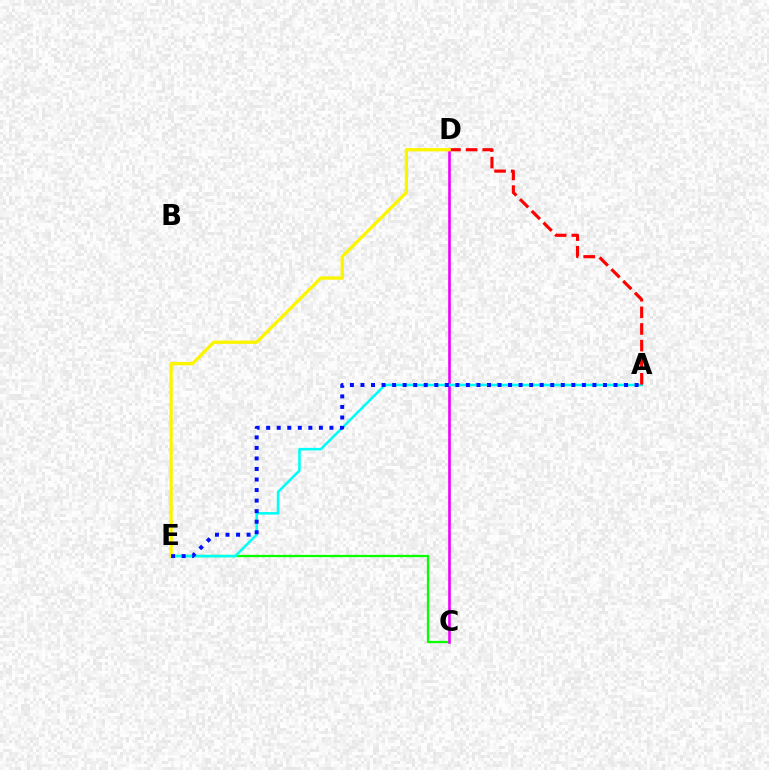{('C', 'E'): [{'color': '#08ff00', 'line_style': 'solid', 'thickness': 1.64}], ('C', 'D'): [{'color': '#ee00ff', 'line_style': 'solid', 'thickness': 1.89}], ('A', 'E'): [{'color': '#00fff6', 'line_style': 'solid', 'thickness': 1.84}, {'color': '#0010ff', 'line_style': 'dotted', 'thickness': 2.86}], ('A', 'D'): [{'color': '#ff0000', 'line_style': 'dashed', 'thickness': 2.26}], ('D', 'E'): [{'color': '#fcf500', 'line_style': 'solid', 'thickness': 2.39}]}